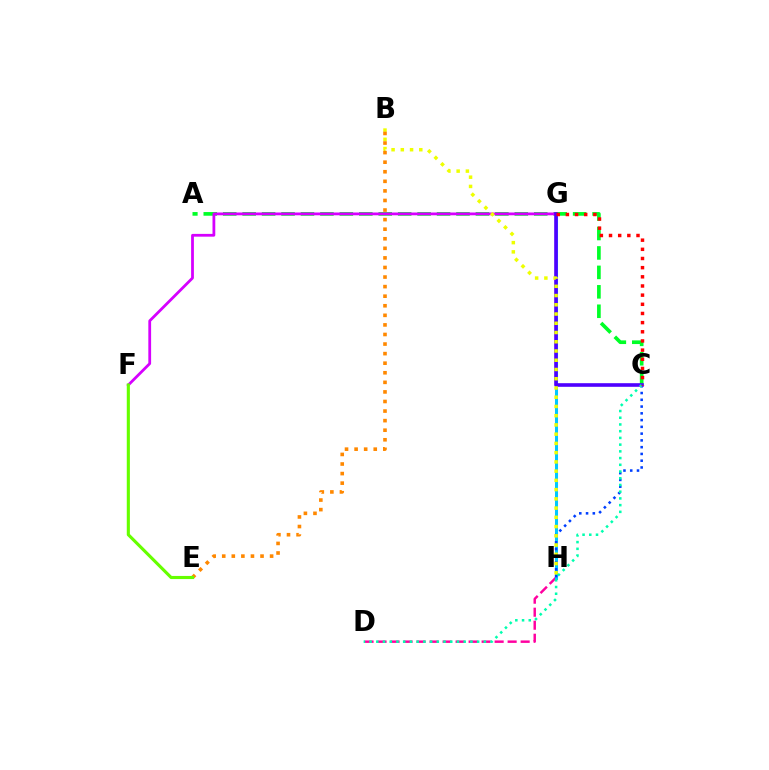{('D', 'H'): [{'color': '#ff00a0', 'line_style': 'dashed', 'thickness': 1.77}], ('G', 'H'): [{'color': '#00c7ff', 'line_style': 'solid', 'thickness': 2.19}], ('C', 'H'): [{'color': '#003fff', 'line_style': 'dotted', 'thickness': 1.84}], ('A', 'C'): [{'color': '#00ff27', 'line_style': 'dashed', 'thickness': 2.64}], ('F', 'G'): [{'color': '#d600ff', 'line_style': 'solid', 'thickness': 2.0}], ('C', 'G'): [{'color': '#4f00ff', 'line_style': 'solid', 'thickness': 2.6}, {'color': '#ff0000', 'line_style': 'dotted', 'thickness': 2.49}], ('B', 'H'): [{'color': '#eeff00', 'line_style': 'dotted', 'thickness': 2.51}], ('B', 'E'): [{'color': '#ff8800', 'line_style': 'dotted', 'thickness': 2.6}], ('C', 'D'): [{'color': '#00ffaf', 'line_style': 'dotted', 'thickness': 1.83}], ('E', 'F'): [{'color': '#66ff00', 'line_style': 'solid', 'thickness': 2.25}]}